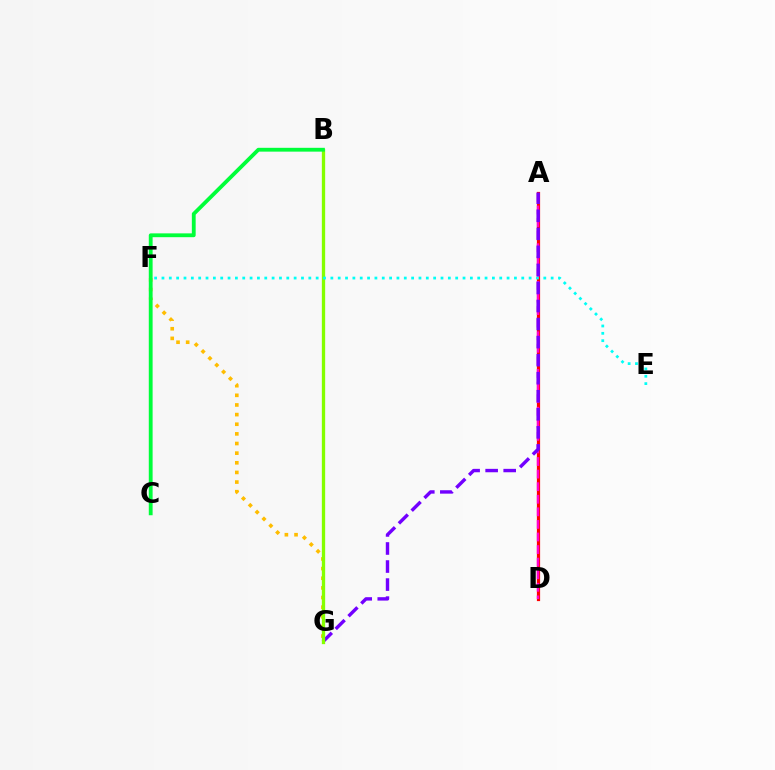{('A', 'D'): [{'color': '#ff0000', 'line_style': 'solid', 'thickness': 2.31}, {'color': '#ff00cf', 'line_style': 'dashed', 'thickness': 1.71}], ('B', 'G'): [{'color': '#004bff', 'line_style': 'dashed', 'thickness': 1.99}, {'color': '#84ff00', 'line_style': 'solid', 'thickness': 2.39}], ('F', 'G'): [{'color': '#ffbd00', 'line_style': 'dotted', 'thickness': 2.62}], ('A', 'G'): [{'color': '#7200ff', 'line_style': 'dashed', 'thickness': 2.45}], ('B', 'C'): [{'color': '#00ff39', 'line_style': 'solid', 'thickness': 2.75}], ('E', 'F'): [{'color': '#00fff6', 'line_style': 'dotted', 'thickness': 2.0}]}